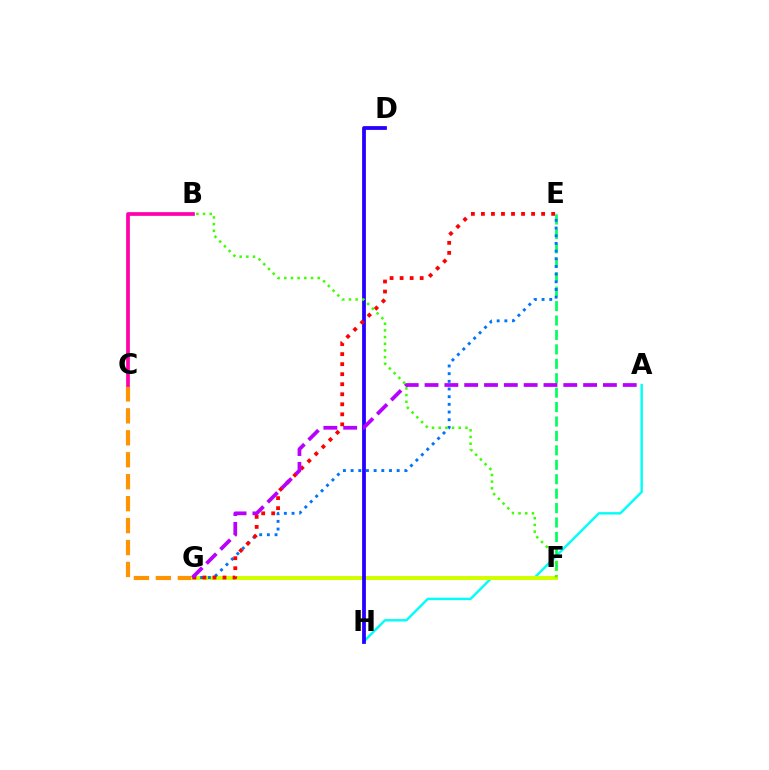{('C', 'G'): [{'color': '#ff9400', 'line_style': 'dashed', 'thickness': 2.98}], ('A', 'H'): [{'color': '#00fff6', 'line_style': 'solid', 'thickness': 1.74}], ('E', 'F'): [{'color': '#00ff5c', 'line_style': 'dashed', 'thickness': 1.96}], ('B', 'C'): [{'color': '#ff00ac', 'line_style': 'solid', 'thickness': 2.66}], ('F', 'G'): [{'color': '#d1ff00', 'line_style': 'solid', 'thickness': 2.89}], ('E', 'G'): [{'color': '#0074ff', 'line_style': 'dotted', 'thickness': 2.09}, {'color': '#ff0000', 'line_style': 'dotted', 'thickness': 2.73}], ('D', 'H'): [{'color': '#2500ff', 'line_style': 'solid', 'thickness': 2.72}], ('A', 'G'): [{'color': '#b900ff', 'line_style': 'dashed', 'thickness': 2.69}], ('B', 'F'): [{'color': '#3dff00', 'line_style': 'dotted', 'thickness': 1.82}]}